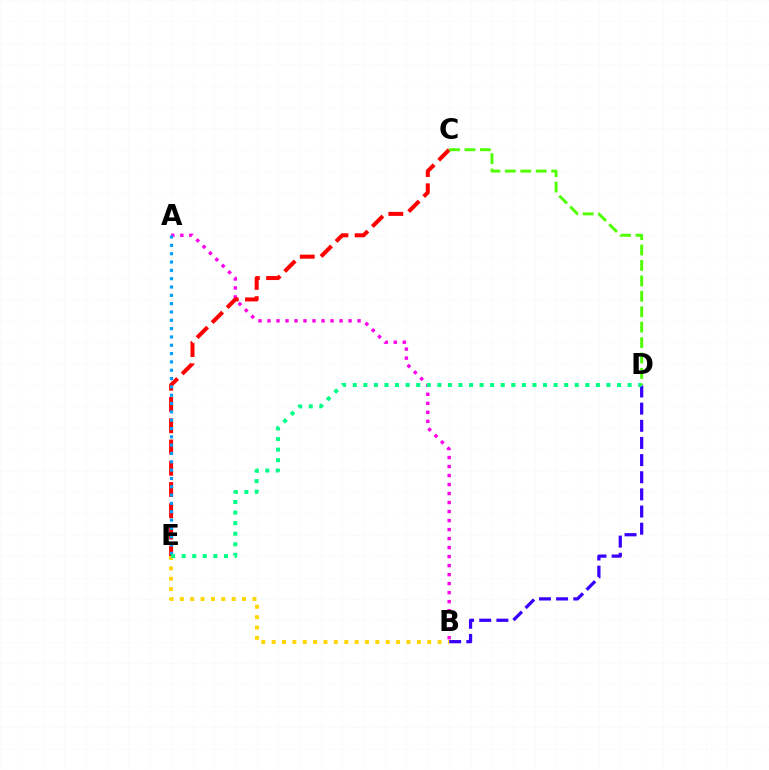{('B', 'E'): [{'color': '#ffd500', 'line_style': 'dotted', 'thickness': 2.82}], ('A', 'B'): [{'color': '#ff00ed', 'line_style': 'dotted', 'thickness': 2.45}], ('C', 'E'): [{'color': '#ff0000', 'line_style': 'dashed', 'thickness': 2.89}], ('B', 'D'): [{'color': '#3700ff', 'line_style': 'dashed', 'thickness': 2.33}], ('A', 'E'): [{'color': '#009eff', 'line_style': 'dotted', 'thickness': 2.26}], ('D', 'E'): [{'color': '#00ff86', 'line_style': 'dotted', 'thickness': 2.87}], ('C', 'D'): [{'color': '#4fff00', 'line_style': 'dashed', 'thickness': 2.1}]}